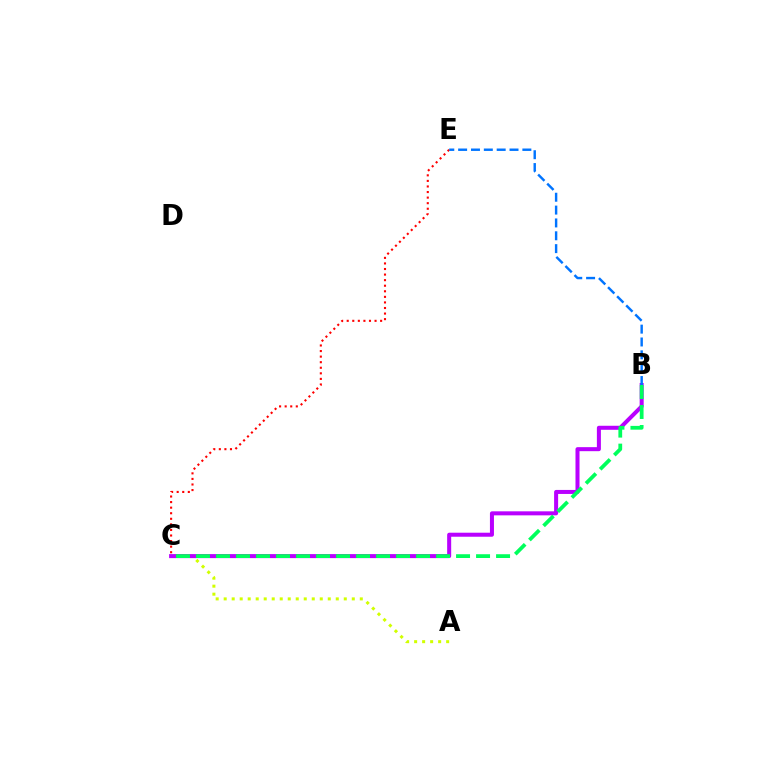{('C', 'E'): [{'color': '#ff0000', 'line_style': 'dotted', 'thickness': 1.51}], ('A', 'C'): [{'color': '#d1ff00', 'line_style': 'dotted', 'thickness': 2.18}], ('B', 'C'): [{'color': '#b900ff', 'line_style': 'solid', 'thickness': 2.89}, {'color': '#00ff5c', 'line_style': 'dashed', 'thickness': 2.72}], ('B', 'E'): [{'color': '#0074ff', 'line_style': 'dashed', 'thickness': 1.75}]}